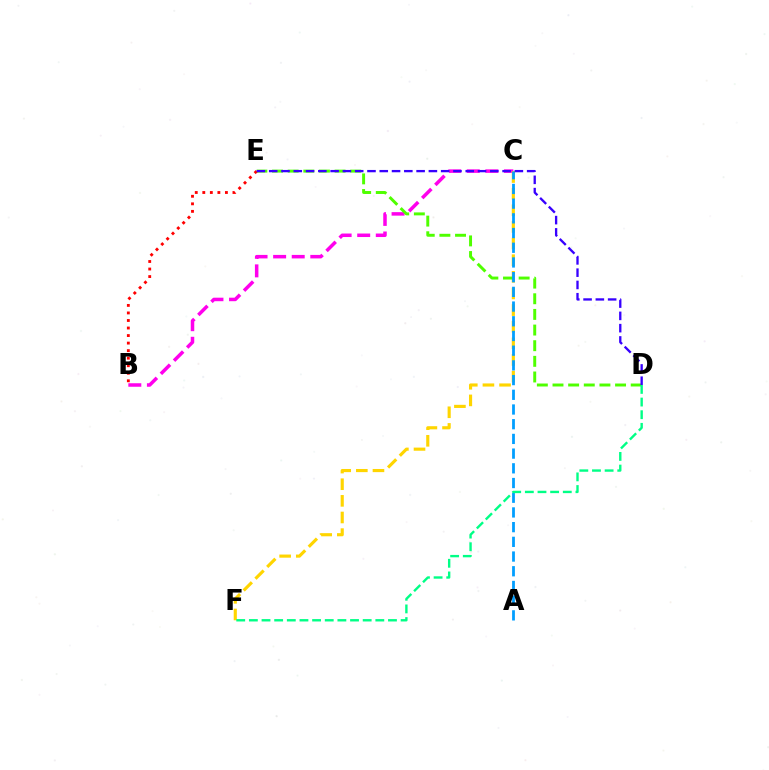{('B', 'C'): [{'color': '#ff00ed', 'line_style': 'dashed', 'thickness': 2.52}], ('C', 'F'): [{'color': '#ffd500', 'line_style': 'dashed', 'thickness': 2.26}], ('D', 'E'): [{'color': '#4fff00', 'line_style': 'dashed', 'thickness': 2.13}, {'color': '#3700ff', 'line_style': 'dashed', 'thickness': 1.67}], ('B', 'E'): [{'color': '#ff0000', 'line_style': 'dotted', 'thickness': 2.05}], ('A', 'C'): [{'color': '#009eff', 'line_style': 'dashed', 'thickness': 2.0}], ('D', 'F'): [{'color': '#00ff86', 'line_style': 'dashed', 'thickness': 1.72}]}